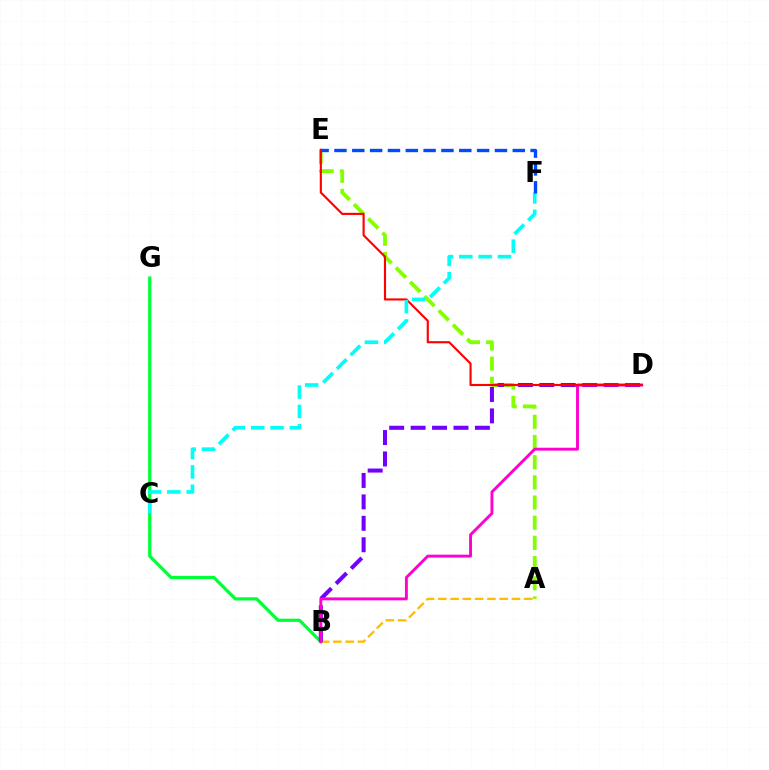{('A', 'B'): [{'color': '#ffbd00', 'line_style': 'dashed', 'thickness': 1.67}], ('B', 'G'): [{'color': '#00ff39', 'line_style': 'solid', 'thickness': 2.32}], ('B', 'D'): [{'color': '#7200ff', 'line_style': 'dashed', 'thickness': 2.91}, {'color': '#ff00cf', 'line_style': 'solid', 'thickness': 2.09}], ('A', 'E'): [{'color': '#84ff00', 'line_style': 'dashed', 'thickness': 2.74}], ('D', 'E'): [{'color': '#ff0000', 'line_style': 'solid', 'thickness': 1.54}], ('C', 'F'): [{'color': '#00fff6', 'line_style': 'dashed', 'thickness': 2.63}], ('E', 'F'): [{'color': '#004bff', 'line_style': 'dashed', 'thickness': 2.42}]}